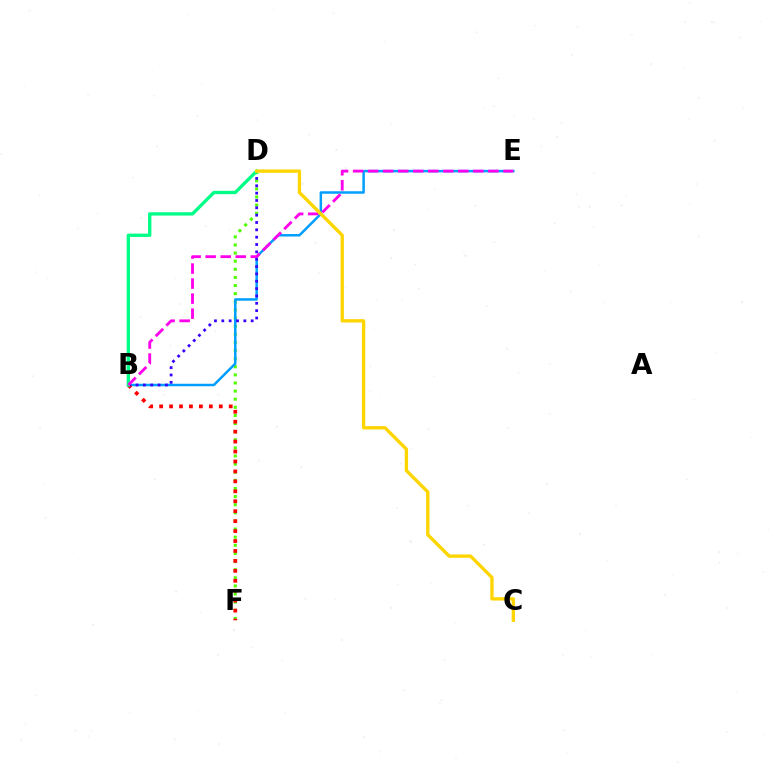{('D', 'F'): [{'color': '#4fff00', 'line_style': 'dotted', 'thickness': 2.21}], ('B', 'E'): [{'color': '#009eff', 'line_style': 'solid', 'thickness': 1.8}, {'color': '#ff00ed', 'line_style': 'dashed', 'thickness': 2.04}], ('B', 'F'): [{'color': '#ff0000', 'line_style': 'dotted', 'thickness': 2.7}], ('B', 'D'): [{'color': '#3700ff', 'line_style': 'dotted', 'thickness': 2.0}, {'color': '#00ff86', 'line_style': 'solid', 'thickness': 2.39}], ('C', 'D'): [{'color': '#ffd500', 'line_style': 'solid', 'thickness': 2.4}]}